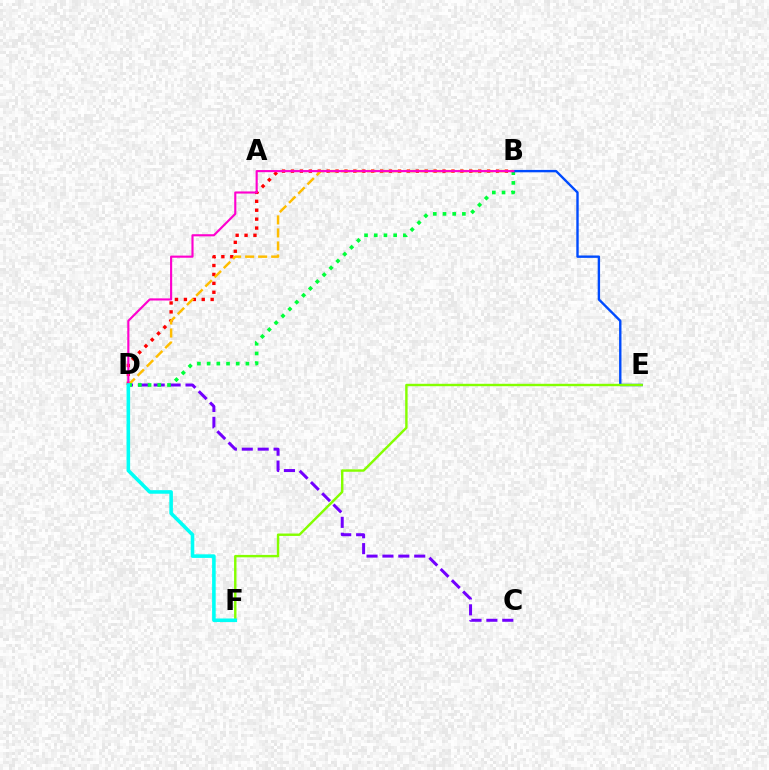{('B', 'D'): [{'color': '#ff0000', 'line_style': 'dotted', 'thickness': 2.42}, {'color': '#ffbd00', 'line_style': 'dashed', 'thickness': 1.77}, {'color': '#00ff39', 'line_style': 'dotted', 'thickness': 2.64}, {'color': '#ff00cf', 'line_style': 'solid', 'thickness': 1.54}], ('C', 'D'): [{'color': '#7200ff', 'line_style': 'dashed', 'thickness': 2.16}], ('B', 'E'): [{'color': '#004bff', 'line_style': 'solid', 'thickness': 1.72}], ('E', 'F'): [{'color': '#84ff00', 'line_style': 'solid', 'thickness': 1.74}], ('D', 'F'): [{'color': '#00fff6', 'line_style': 'solid', 'thickness': 2.58}]}